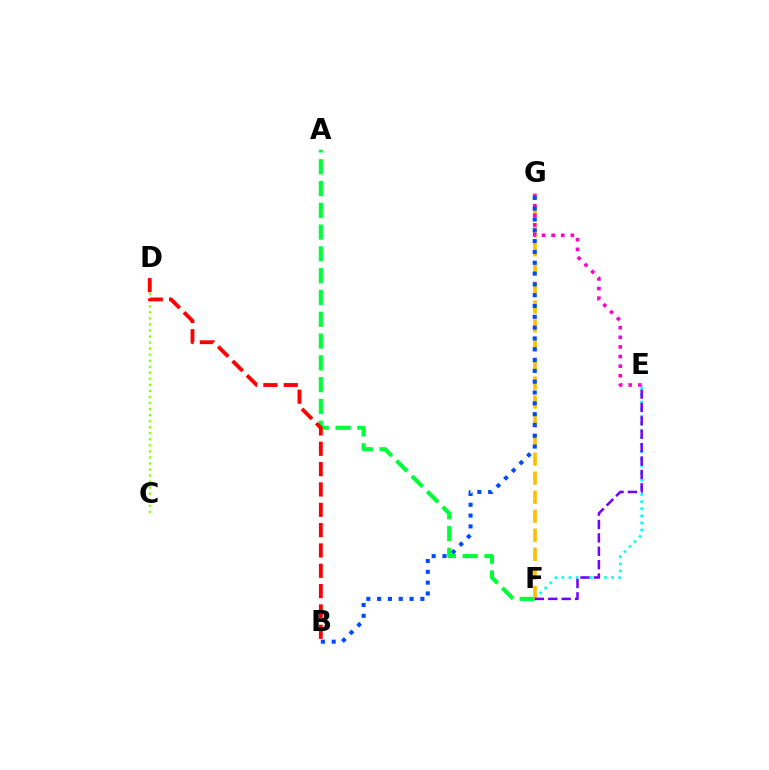{('A', 'F'): [{'color': '#00ff39', 'line_style': 'dashed', 'thickness': 2.96}], ('C', 'D'): [{'color': '#84ff00', 'line_style': 'dotted', 'thickness': 1.64}], ('E', 'F'): [{'color': '#00fff6', 'line_style': 'dotted', 'thickness': 1.93}, {'color': '#7200ff', 'line_style': 'dashed', 'thickness': 1.82}], ('F', 'G'): [{'color': '#ffbd00', 'line_style': 'dashed', 'thickness': 2.59}], ('E', 'G'): [{'color': '#ff00cf', 'line_style': 'dotted', 'thickness': 2.61}], ('B', 'D'): [{'color': '#ff0000', 'line_style': 'dashed', 'thickness': 2.76}], ('B', 'G'): [{'color': '#004bff', 'line_style': 'dotted', 'thickness': 2.94}]}